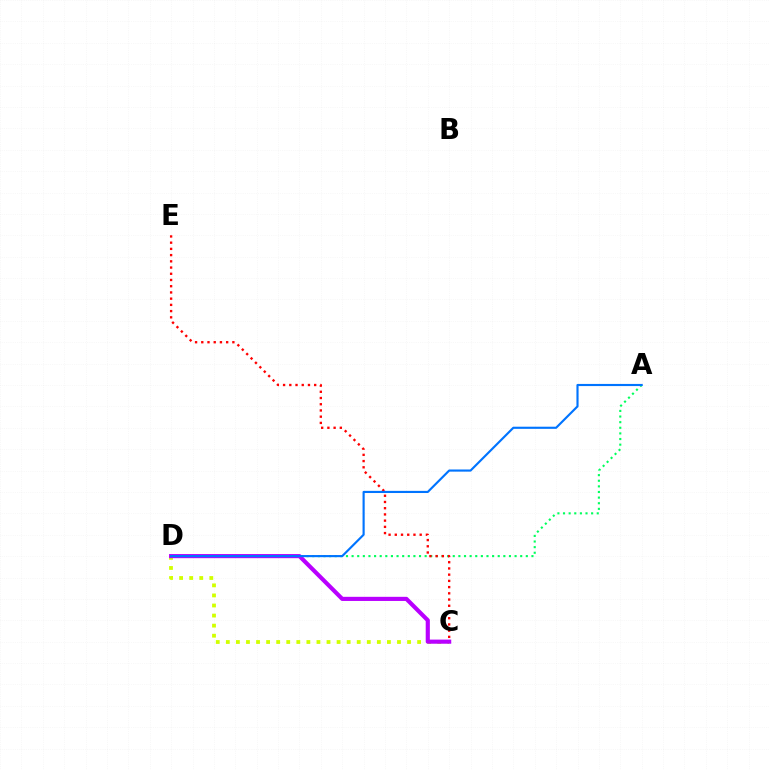{('C', 'D'): [{'color': '#d1ff00', 'line_style': 'dotted', 'thickness': 2.74}, {'color': '#b900ff', 'line_style': 'solid', 'thickness': 2.98}], ('A', 'D'): [{'color': '#00ff5c', 'line_style': 'dotted', 'thickness': 1.53}, {'color': '#0074ff', 'line_style': 'solid', 'thickness': 1.54}], ('C', 'E'): [{'color': '#ff0000', 'line_style': 'dotted', 'thickness': 1.69}]}